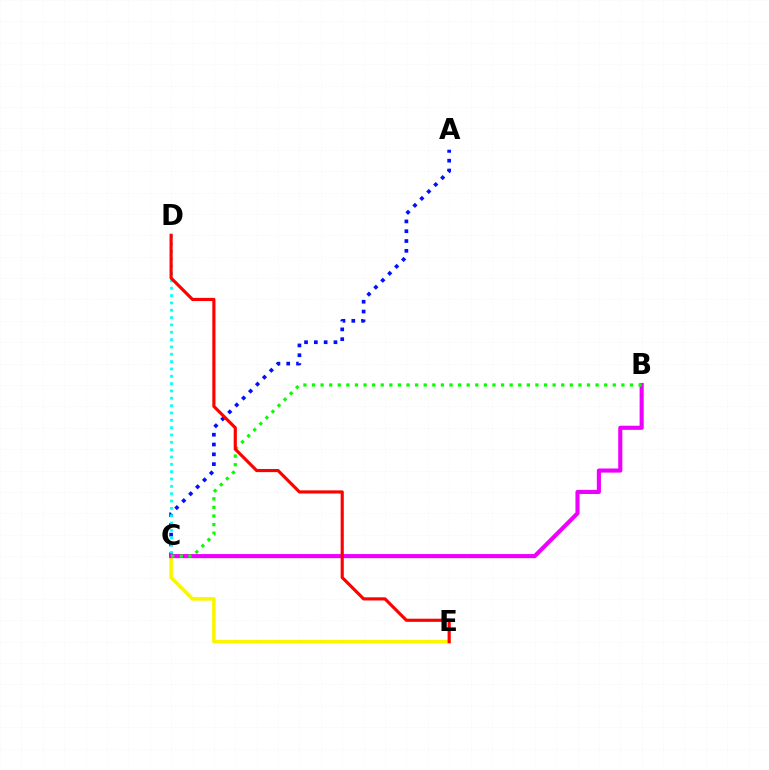{('C', 'E'): [{'color': '#fcf500', 'line_style': 'solid', 'thickness': 2.57}], ('A', 'C'): [{'color': '#0010ff', 'line_style': 'dotted', 'thickness': 2.66}], ('C', 'D'): [{'color': '#00fff6', 'line_style': 'dotted', 'thickness': 1.99}], ('B', 'C'): [{'color': '#ee00ff', 'line_style': 'solid', 'thickness': 2.96}, {'color': '#08ff00', 'line_style': 'dotted', 'thickness': 2.33}], ('D', 'E'): [{'color': '#ff0000', 'line_style': 'solid', 'thickness': 2.26}]}